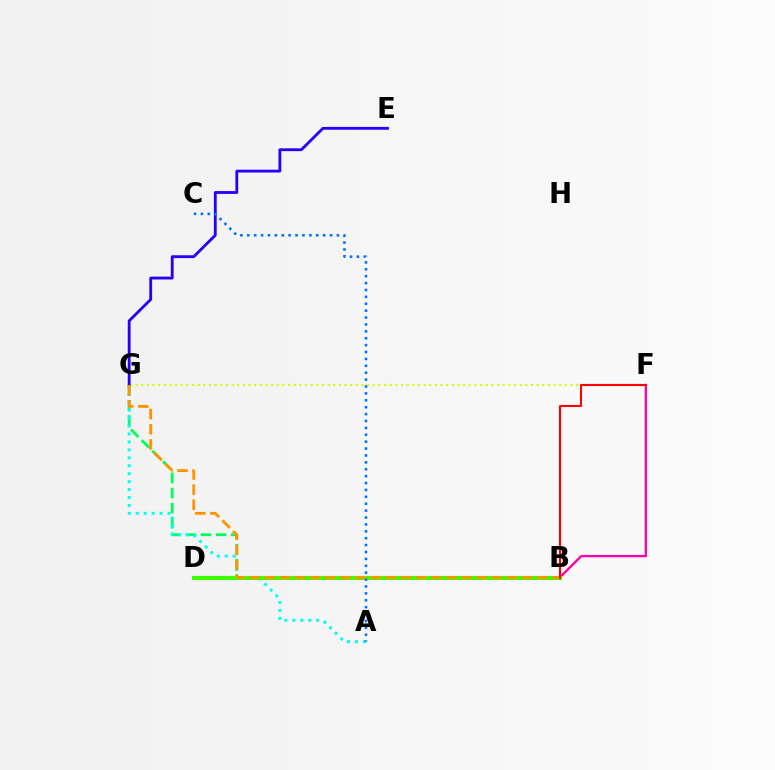{('B', 'D'): [{'color': '#b900ff', 'line_style': 'dashed', 'thickness': 2.75}, {'color': '#3dff00', 'line_style': 'solid', 'thickness': 2.96}], ('B', 'G'): [{'color': '#00ff5c', 'line_style': 'dashed', 'thickness': 2.05}, {'color': '#ff9400', 'line_style': 'dashed', 'thickness': 2.06}], ('F', 'G'): [{'color': '#d1ff00', 'line_style': 'dotted', 'thickness': 1.53}], ('A', 'G'): [{'color': '#00fff6', 'line_style': 'dotted', 'thickness': 2.16}], ('B', 'F'): [{'color': '#ff00ac', 'line_style': 'solid', 'thickness': 1.68}, {'color': '#ff0000', 'line_style': 'solid', 'thickness': 1.51}], ('E', 'G'): [{'color': '#2500ff', 'line_style': 'solid', 'thickness': 2.04}], ('A', 'C'): [{'color': '#0074ff', 'line_style': 'dotted', 'thickness': 1.87}]}